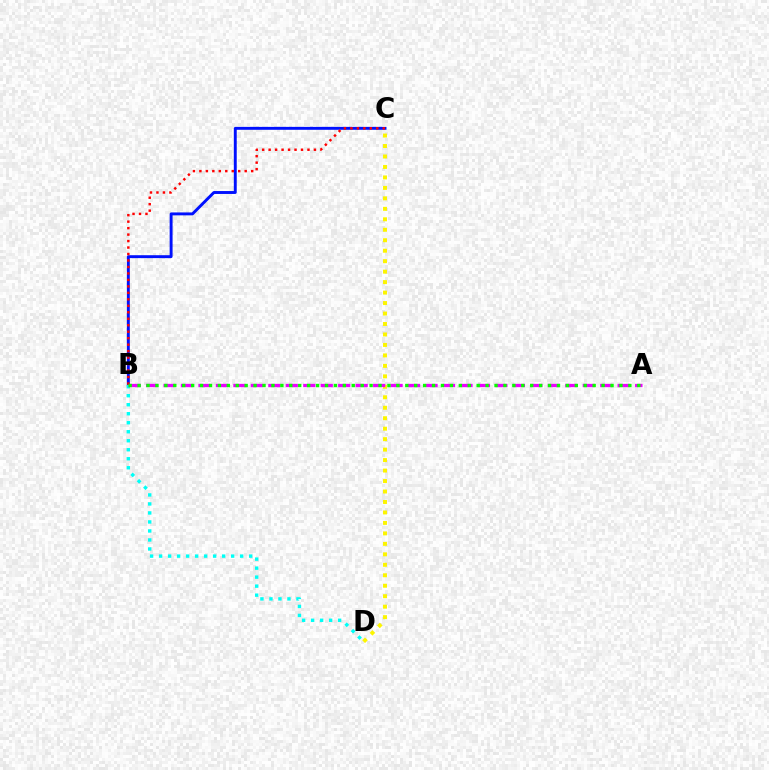{('C', 'D'): [{'color': '#fcf500', 'line_style': 'dotted', 'thickness': 2.84}], ('B', 'C'): [{'color': '#0010ff', 'line_style': 'solid', 'thickness': 2.1}, {'color': '#ff0000', 'line_style': 'dotted', 'thickness': 1.76}], ('B', 'D'): [{'color': '#00fff6', 'line_style': 'dotted', 'thickness': 2.45}], ('A', 'B'): [{'color': '#ee00ff', 'line_style': 'dashed', 'thickness': 2.37}, {'color': '#08ff00', 'line_style': 'dotted', 'thickness': 2.42}]}